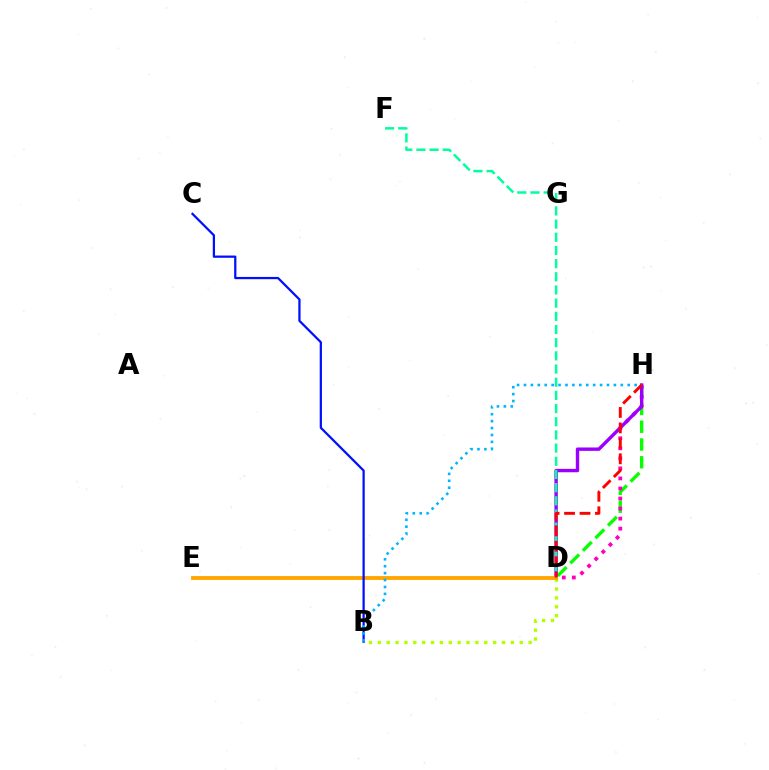{('B', 'D'): [{'color': '#b3ff00', 'line_style': 'dotted', 'thickness': 2.41}], ('D', 'H'): [{'color': '#08ff00', 'line_style': 'dashed', 'thickness': 2.41}, {'color': '#ff00bd', 'line_style': 'dotted', 'thickness': 2.73}, {'color': '#9b00ff', 'line_style': 'solid', 'thickness': 2.44}, {'color': '#ff0000', 'line_style': 'dashed', 'thickness': 2.1}], ('D', 'E'): [{'color': '#ffa500', 'line_style': 'solid', 'thickness': 2.78}], ('B', 'C'): [{'color': '#0010ff', 'line_style': 'solid', 'thickness': 1.62}], ('D', 'F'): [{'color': '#00ff9d', 'line_style': 'dashed', 'thickness': 1.79}], ('B', 'H'): [{'color': '#00b5ff', 'line_style': 'dotted', 'thickness': 1.88}]}